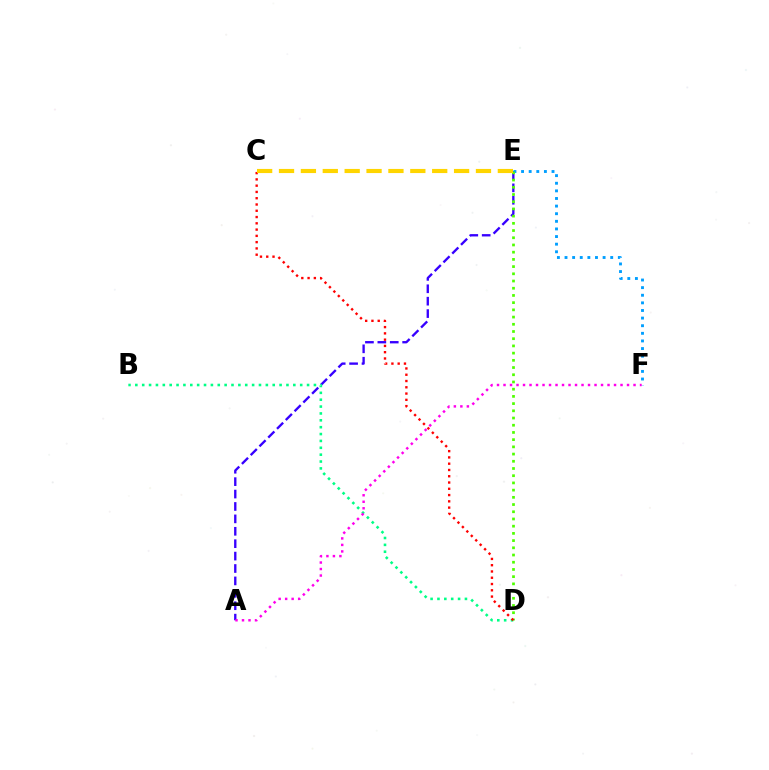{('A', 'E'): [{'color': '#3700ff', 'line_style': 'dashed', 'thickness': 1.69}], ('B', 'D'): [{'color': '#00ff86', 'line_style': 'dotted', 'thickness': 1.87}], ('E', 'F'): [{'color': '#009eff', 'line_style': 'dotted', 'thickness': 2.07}], ('D', 'E'): [{'color': '#4fff00', 'line_style': 'dotted', 'thickness': 1.96}], ('C', 'D'): [{'color': '#ff0000', 'line_style': 'dotted', 'thickness': 1.7}], ('C', 'E'): [{'color': '#ffd500', 'line_style': 'dashed', 'thickness': 2.97}], ('A', 'F'): [{'color': '#ff00ed', 'line_style': 'dotted', 'thickness': 1.77}]}